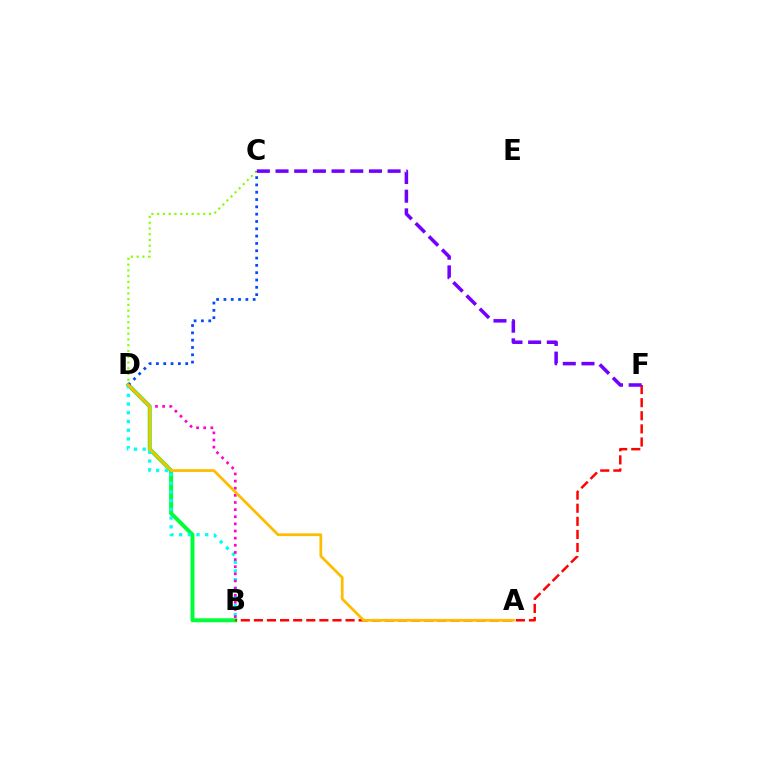{('B', 'D'): [{'color': '#00ff39', 'line_style': 'solid', 'thickness': 2.86}, {'color': '#00fff6', 'line_style': 'dotted', 'thickness': 2.37}, {'color': '#ff00cf', 'line_style': 'dotted', 'thickness': 1.94}], ('C', 'D'): [{'color': '#84ff00', 'line_style': 'dotted', 'thickness': 1.56}, {'color': '#004bff', 'line_style': 'dotted', 'thickness': 1.99}], ('B', 'F'): [{'color': '#ff0000', 'line_style': 'dashed', 'thickness': 1.78}], ('C', 'F'): [{'color': '#7200ff', 'line_style': 'dashed', 'thickness': 2.54}], ('A', 'D'): [{'color': '#ffbd00', 'line_style': 'solid', 'thickness': 1.99}]}